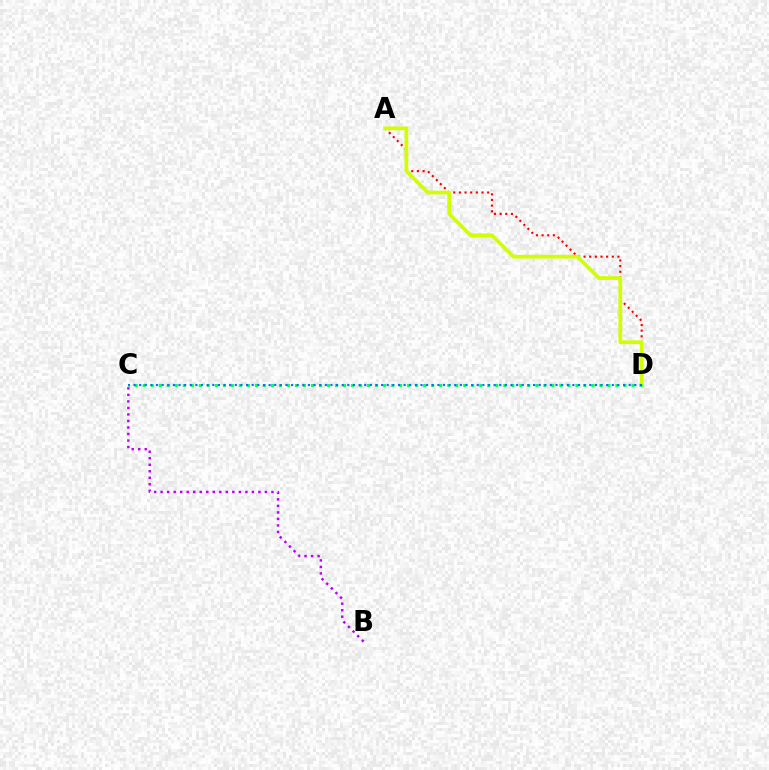{('A', 'D'): [{'color': '#ff0000', 'line_style': 'dotted', 'thickness': 1.53}, {'color': '#d1ff00', 'line_style': 'solid', 'thickness': 2.7}], ('B', 'C'): [{'color': '#b900ff', 'line_style': 'dotted', 'thickness': 1.77}], ('C', 'D'): [{'color': '#00ff5c', 'line_style': 'dotted', 'thickness': 2.18}, {'color': '#0074ff', 'line_style': 'dotted', 'thickness': 1.53}]}